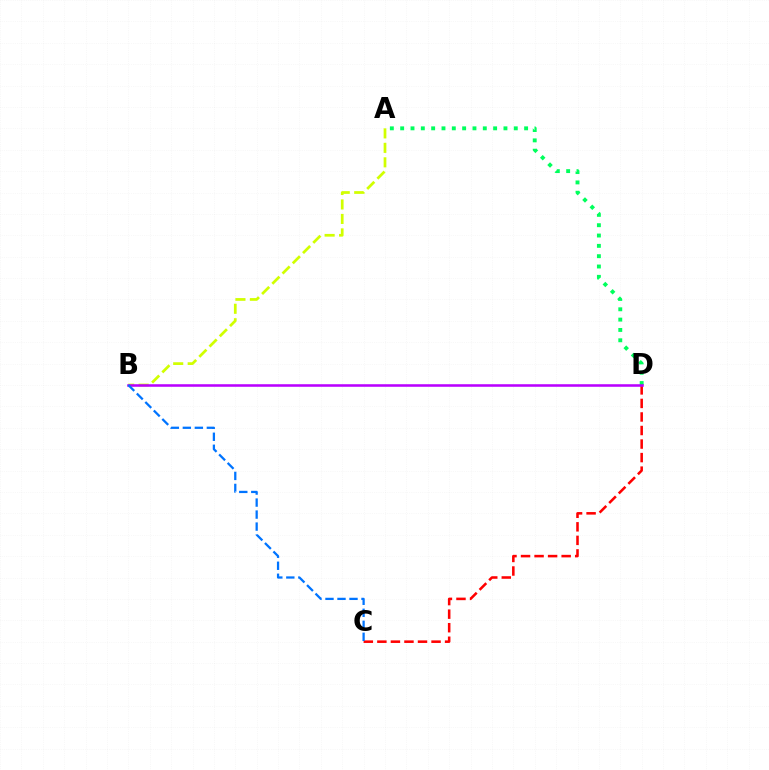{('A', 'B'): [{'color': '#d1ff00', 'line_style': 'dashed', 'thickness': 1.97}], ('A', 'D'): [{'color': '#00ff5c', 'line_style': 'dotted', 'thickness': 2.81}], ('C', 'D'): [{'color': '#ff0000', 'line_style': 'dashed', 'thickness': 1.84}], ('B', 'D'): [{'color': '#b900ff', 'line_style': 'solid', 'thickness': 1.84}], ('B', 'C'): [{'color': '#0074ff', 'line_style': 'dashed', 'thickness': 1.63}]}